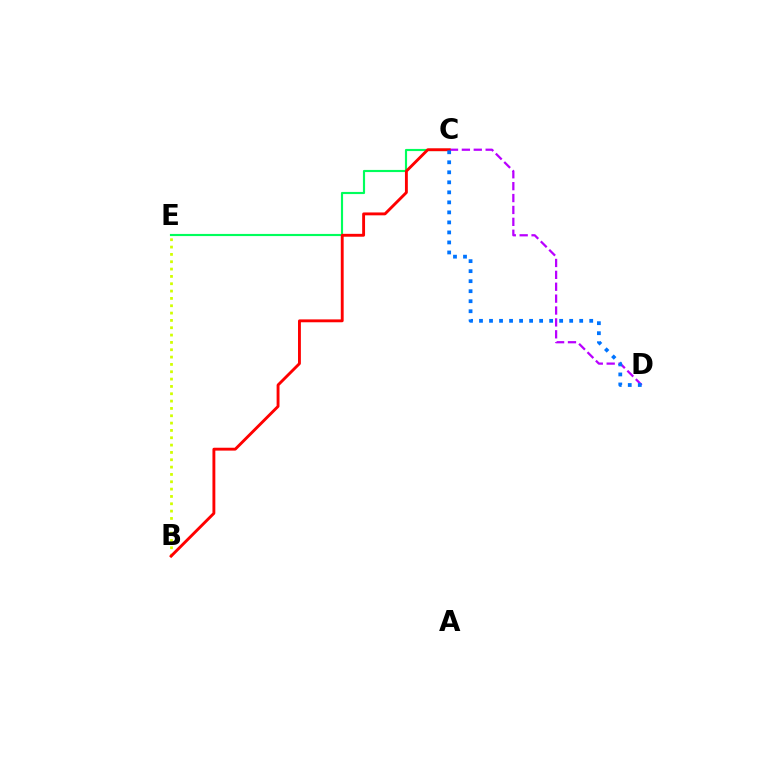{('B', 'E'): [{'color': '#d1ff00', 'line_style': 'dotted', 'thickness': 1.99}], ('C', 'E'): [{'color': '#00ff5c', 'line_style': 'solid', 'thickness': 1.54}], ('C', 'D'): [{'color': '#b900ff', 'line_style': 'dashed', 'thickness': 1.62}, {'color': '#0074ff', 'line_style': 'dotted', 'thickness': 2.72}], ('B', 'C'): [{'color': '#ff0000', 'line_style': 'solid', 'thickness': 2.07}]}